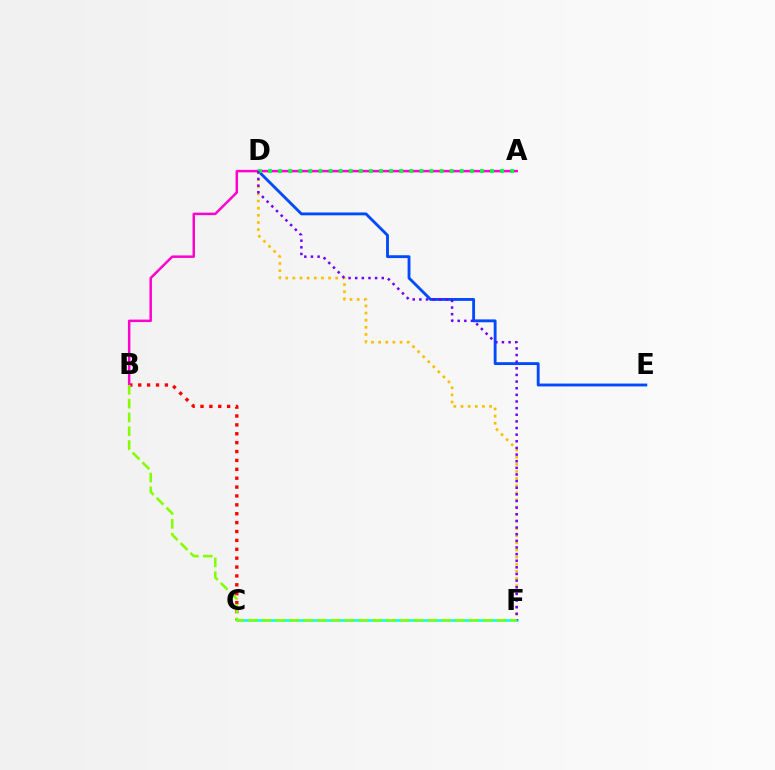{('B', 'C'): [{'color': '#ff0000', 'line_style': 'dotted', 'thickness': 2.41}], ('D', 'E'): [{'color': '#004bff', 'line_style': 'solid', 'thickness': 2.06}], ('A', 'B'): [{'color': '#ff00cf', 'line_style': 'solid', 'thickness': 1.78}], ('C', 'F'): [{'color': '#00fff6', 'line_style': 'solid', 'thickness': 1.81}], ('D', 'F'): [{'color': '#ffbd00', 'line_style': 'dotted', 'thickness': 1.94}, {'color': '#7200ff', 'line_style': 'dotted', 'thickness': 1.8}], ('A', 'D'): [{'color': '#00ff39', 'line_style': 'dotted', 'thickness': 2.74}], ('B', 'F'): [{'color': '#84ff00', 'line_style': 'dashed', 'thickness': 1.88}]}